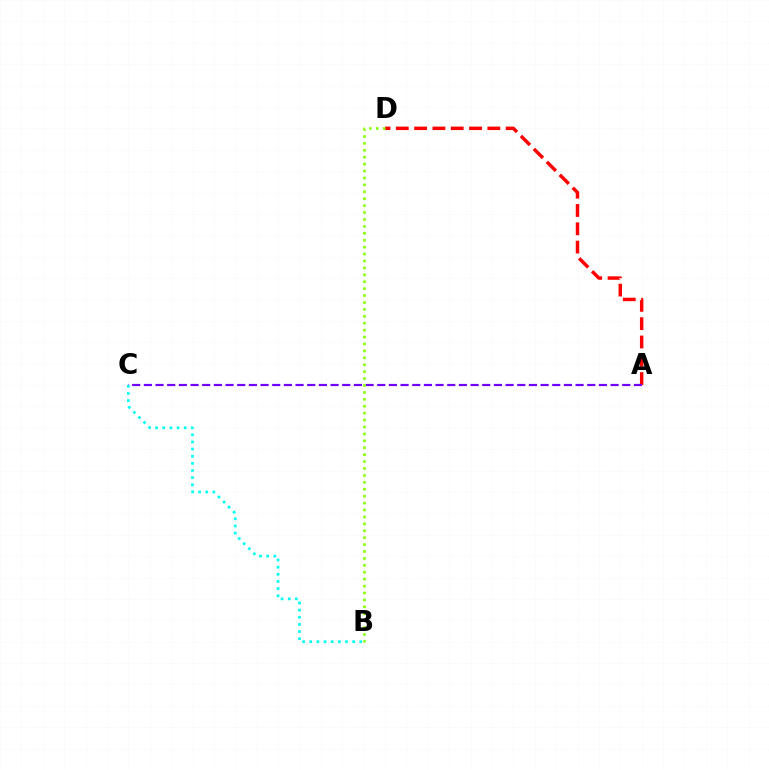{('A', 'D'): [{'color': '#ff0000', 'line_style': 'dashed', 'thickness': 2.49}], ('A', 'C'): [{'color': '#7200ff', 'line_style': 'dashed', 'thickness': 1.59}], ('B', 'D'): [{'color': '#84ff00', 'line_style': 'dotted', 'thickness': 1.88}], ('B', 'C'): [{'color': '#00fff6', 'line_style': 'dotted', 'thickness': 1.94}]}